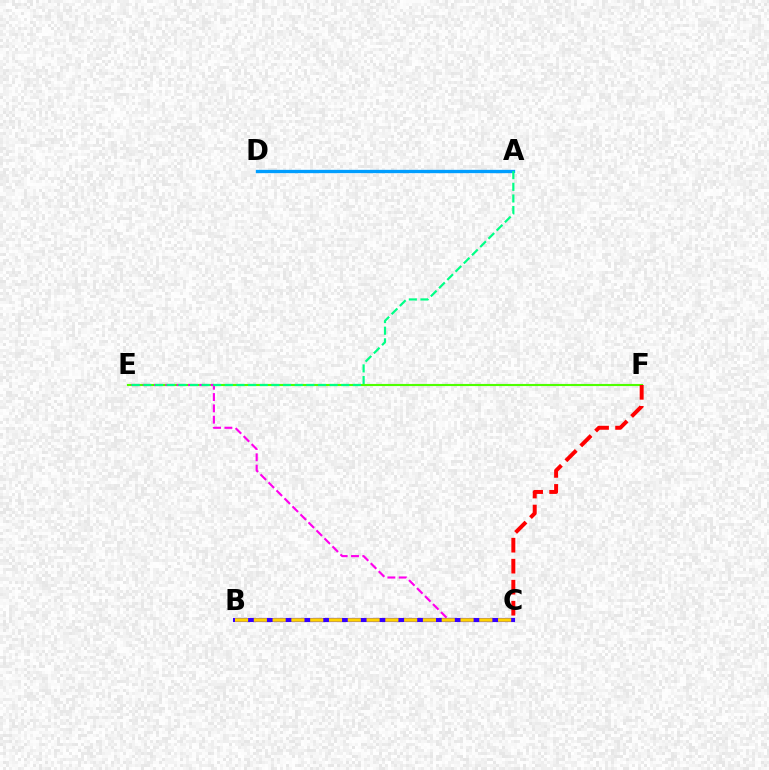{('E', 'F'): [{'color': '#4fff00', 'line_style': 'solid', 'thickness': 1.53}], ('C', 'E'): [{'color': '#ff00ed', 'line_style': 'dashed', 'thickness': 1.54}], ('A', 'D'): [{'color': '#009eff', 'line_style': 'solid', 'thickness': 2.39}], ('B', 'C'): [{'color': '#3700ff', 'line_style': 'solid', 'thickness': 2.97}, {'color': '#ffd500', 'line_style': 'dashed', 'thickness': 2.55}], ('C', 'F'): [{'color': '#ff0000', 'line_style': 'dashed', 'thickness': 2.85}], ('A', 'E'): [{'color': '#00ff86', 'line_style': 'dashed', 'thickness': 1.58}]}